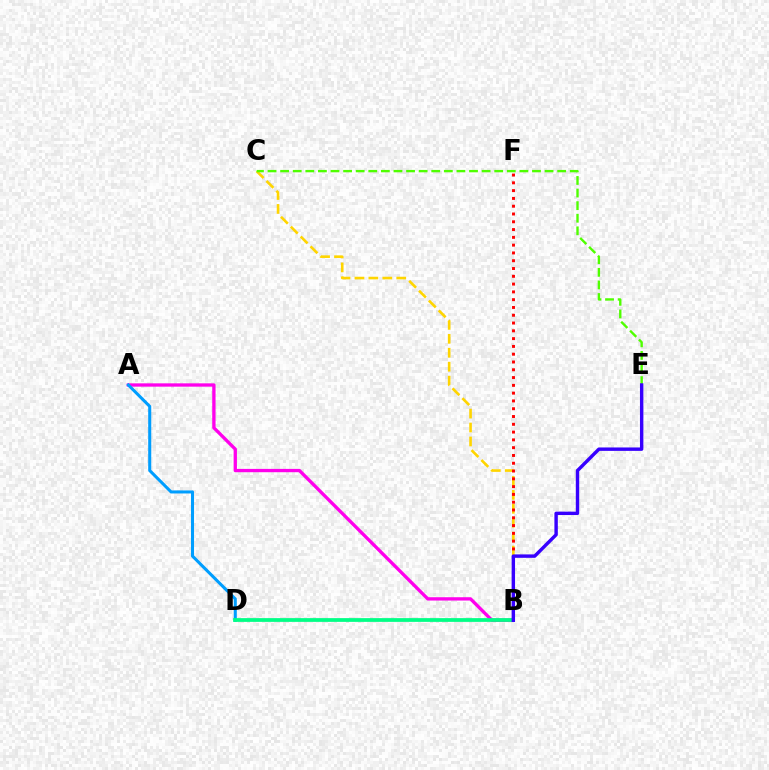{('B', 'C'): [{'color': '#ffd500', 'line_style': 'dashed', 'thickness': 1.89}], ('A', 'B'): [{'color': '#ff00ed', 'line_style': 'solid', 'thickness': 2.39}], ('A', 'D'): [{'color': '#009eff', 'line_style': 'solid', 'thickness': 2.2}], ('B', 'D'): [{'color': '#00ff86', 'line_style': 'solid', 'thickness': 2.7}], ('C', 'E'): [{'color': '#4fff00', 'line_style': 'dashed', 'thickness': 1.71}], ('B', 'F'): [{'color': '#ff0000', 'line_style': 'dotted', 'thickness': 2.12}], ('B', 'E'): [{'color': '#3700ff', 'line_style': 'solid', 'thickness': 2.46}]}